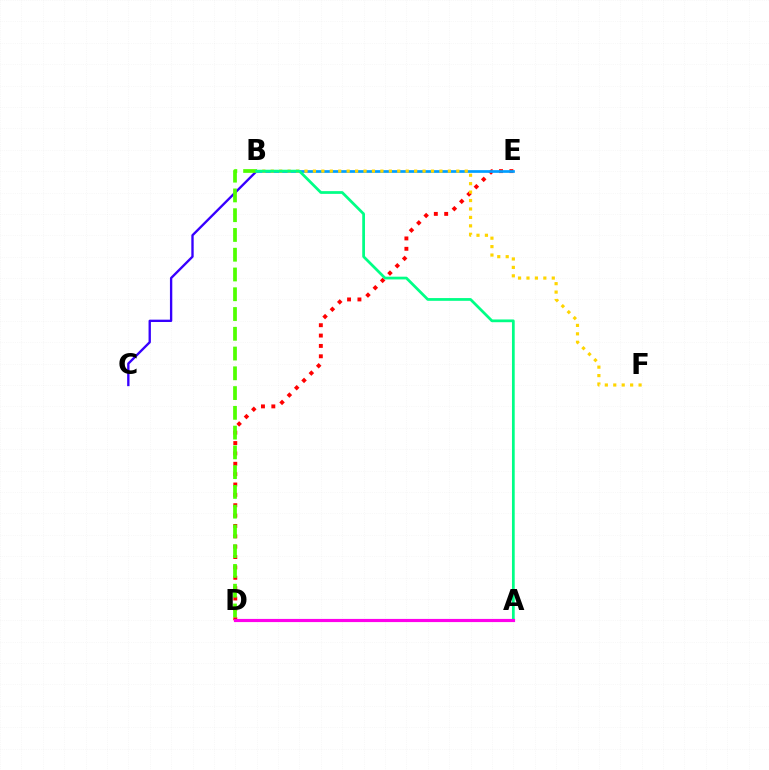{('B', 'C'): [{'color': '#3700ff', 'line_style': 'solid', 'thickness': 1.69}], ('D', 'E'): [{'color': '#ff0000', 'line_style': 'dotted', 'thickness': 2.82}], ('B', 'D'): [{'color': '#4fff00', 'line_style': 'dashed', 'thickness': 2.68}], ('B', 'E'): [{'color': '#009eff', 'line_style': 'solid', 'thickness': 1.95}], ('B', 'F'): [{'color': '#ffd500', 'line_style': 'dotted', 'thickness': 2.29}], ('A', 'B'): [{'color': '#00ff86', 'line_style': 'solid', 'thickness': 1.98}], ('A', 'D'): [{'color': '#ff00ed', 'line_style': 'solid', 'thickness': 2.28}]}